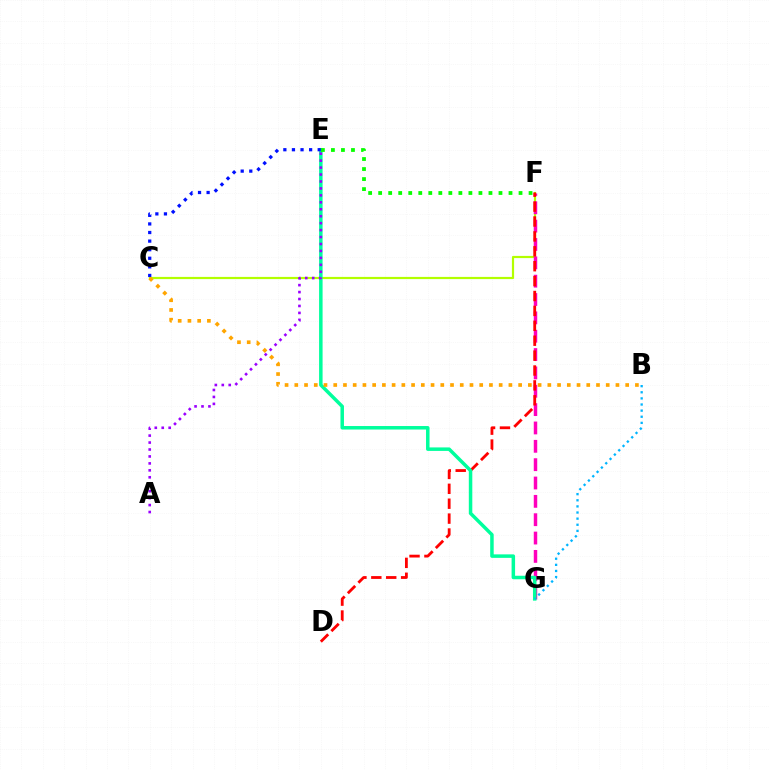{('C', 'F'): [{'color': '#b3ff00', 'line_style': 'solid', 'thickness': 1.58}], ('F', 'G'): [{'color': '#ff00bd', 'line_style': 'dashed', 'thickness': 2.49}], ('D', 'F'): [{'color': '#ff0000', 'line_style': 'dashed', 'thickness': 2.02}], ('E', 'G'): [{'color': '#00ff9d', 'line_style': 'solid', 'thickness': 2.52}], ('C', 'E'): [{'color': '#0010ff', 'line_style': 'dotted', 'thickness': 2.33}], ('B', 'C'): [{'color': '#ffa500', 'line_style': 'dotted', 'thickness': 2.64}], ('E', 'F'): [{'color': '#08ff00', 'line_style': 'dotted', 'thickness': 2.72}], ('A', 'E'): [{'color': '#9b00ff', 'line_style': 'dotted', 'thickness': 1.89}], ('B', 'G'): [{'color': '#00b5ff', 'line_style': 'dotted', 'thickness': 1.66}]}